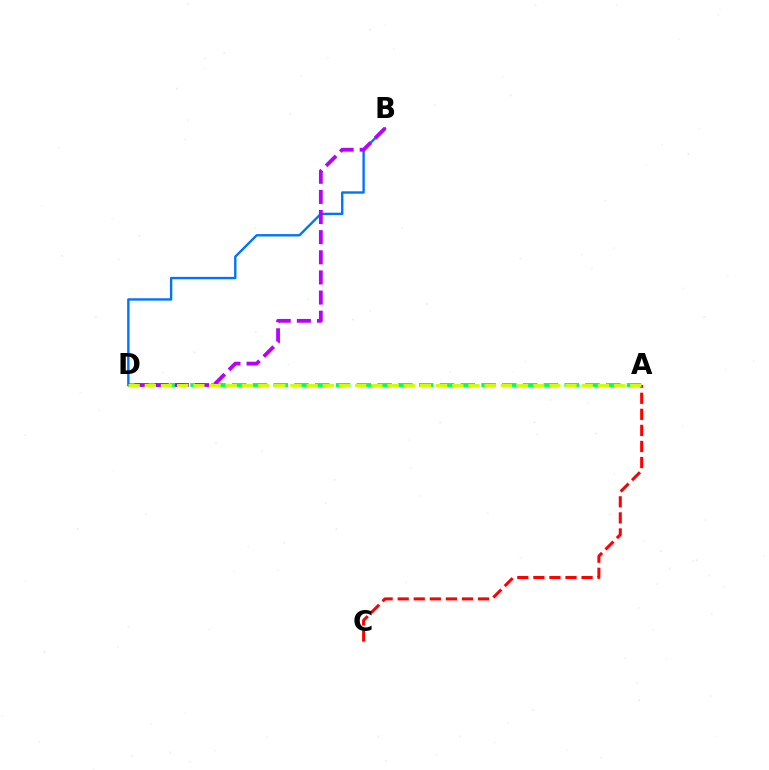{('A', 'D'): [{'color': '#00ff5c', 'line_style': 'dashed', 'thickness': 2.82}, {'color': '#d1ff00', 'line_style': 'dashed', 'thickness': 2.2}], ('A', 'C'): [{'color': '#ff0000', 'line_style': 'dashed', 'thickness': 2.18}], ('B', 'D'): [{'color': '#0074ff', 'line_style': 'solid', 'thickness': 1.71}, {'color': '#b900ff', 'line_style': 'dashed', 'thickness': 2.73}]}